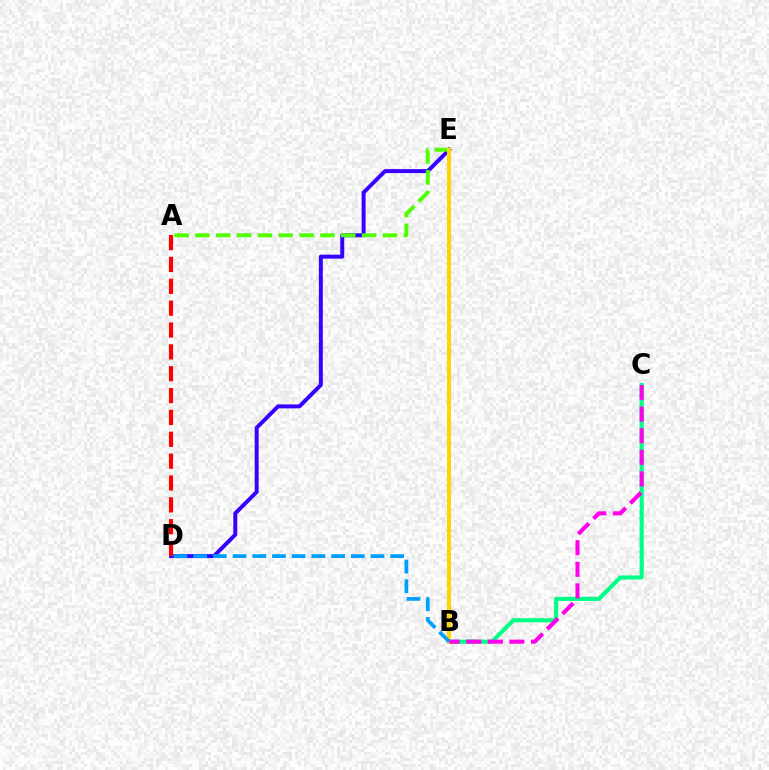{('B', 'C'): [{'color': '#00ff86', 'line_style': 'solid', 'thickness': 2.97}, {'color': '#ff00ed', 'line_style': 'dashed', 'thickness': 2.93}], ('D', 'E'): [{'color': '#3700ff', 'line_style': 'solid', 'thickness': 2.86}], ('A', 'E'): [{'color': '#4fff00', 'line_style': 'dashed', 'thickness': 2.83}], ('A', 'D'): [{'color': '#ff0000', 'line_style': 'dashed', 'thickness': 2.97}], ('B', 'E'): [{'color': '#ffd500', 'line_style': 'solid', 'thickness': 2.87}], ('B', 'D'): [{'color': '#009eff', 'line_style': 'dashed', 'thickness': 2.68}]}